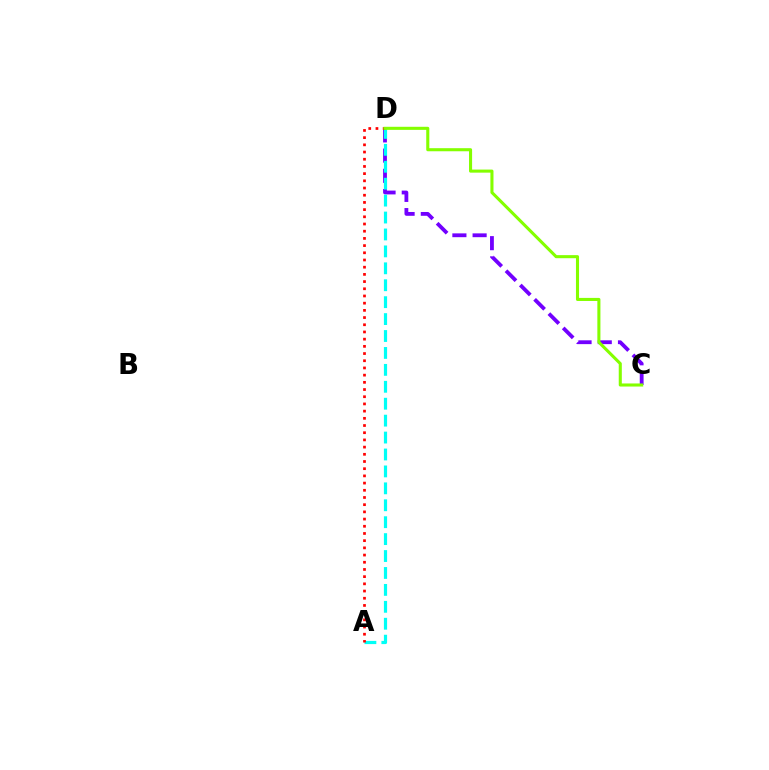{('C', 'D'): [{'color': '#7200ff', 'line_style': 'dashed', 'thickness': 2.75}, {'color': '#84ff00', 'line_style': 'solid', 'thickness': 2.22}], ('A', 'D'): [{'color': '#00fff6', 'line_style': 'dashed', 'thickness': 2.3}, {'color': '#ff0000', 'line_style': 'dotted', 'thickness': 1.96}]}